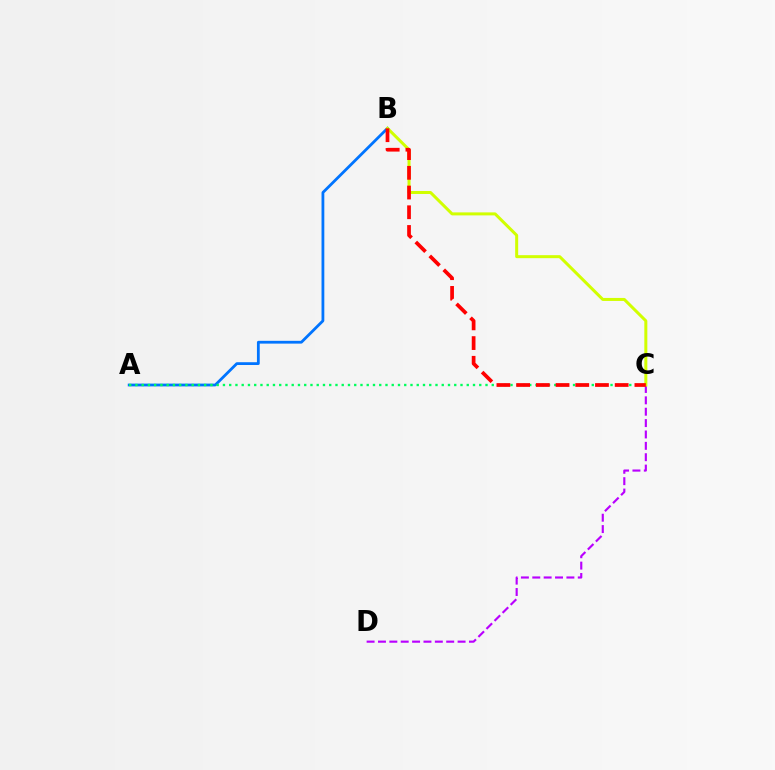{('A', 'B'): [{'color': '#0074ff', 'line_style': 'solid', 'thickness': 2.01}], ('C', 'D'): [{'color': '#b900ff', 'line_style': 'dashed', 'thickness': 1.54}], ('B', 'C'): [{'color': '#d1ff00', 'line_style': 'solid', 'thickness': 2.16}, {'color': '#ff0000', 'line_style': 'dashed', 'thickness': 2.68}], ('A', 'C'): [{'color': '#00ff5c', 'line_style': 'dotted', 'thickness': 1.7}]}